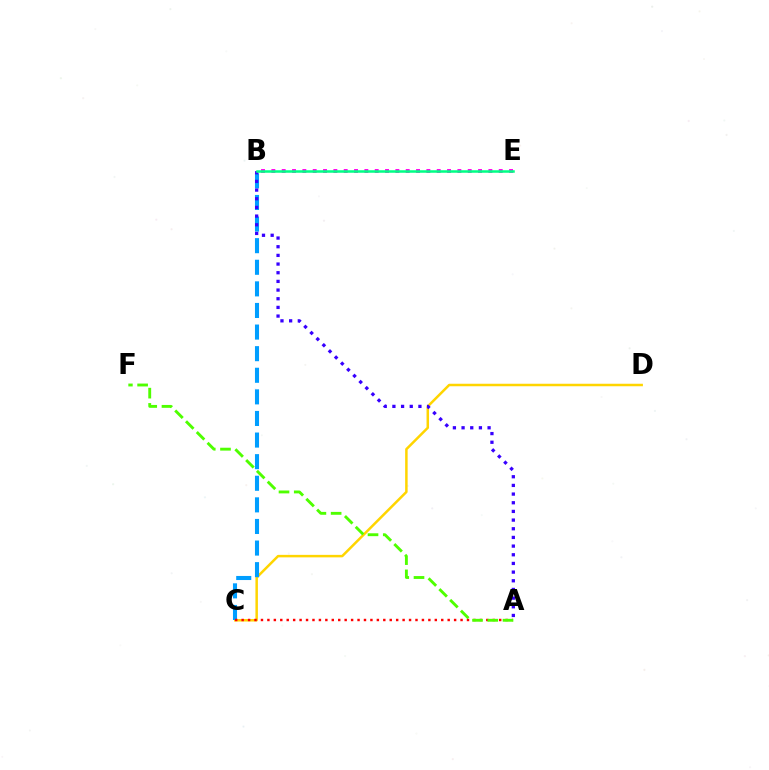{('C', 'D'): [{'color': '#ffd500', 'line_style': 'solid', 'thickness': 1.8}], ('B', 'C'): [{'color': '#009eff', 'line_style': 'dashed', 'thickness': 2.93}], ('A', 'B'): [{'color': '#3700ff', 'line_style': 'dotted', 'thickness': 2.36}], ('A', 'C'): [{'color': '#ff0000', 'line_style': 'dotted', 'thickness': 1.75}], ('A', 'F'): [{'color': '#4fff00', 'line_style': 'dashed', 'thickness': 2.07}], ('B', 'E'): [{'color': '#ff00ed', 'line_style': 'dotted', 'thickness': 2.81}, {'color': '#00ff86', 'line_style': 'solid', 'thickness': 1.82}]}